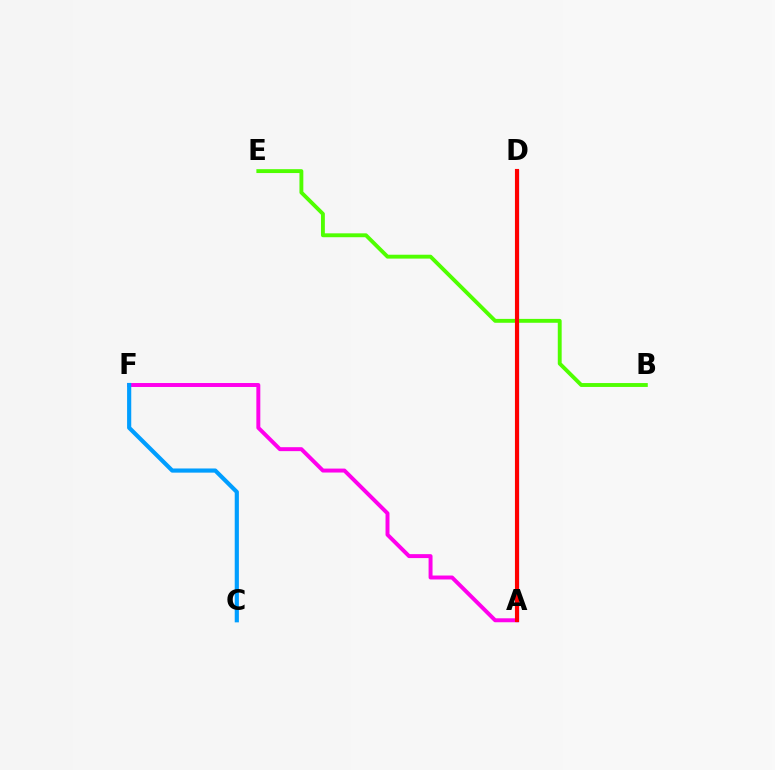{('A', 'F'): [{'color': '#ff00ed', 'line_style': 'solid', 'thickness': 2.84}], ('A', 'D'): [{'color': '#ffd500', 'line_style': 'dashed', 'thickness': 1.86}, {'color': '#00ff86', 'line_style': 'dashed', 'thickness': 2.54}, {'color': '#3700ff', 'line_style': 'solid', 'thickness': 2.27}, {'color': '#ff0000', 'line_style': 'solid', 'thickness': 2.96}], ('C', 'F'): [{'color': '#009eff', 'line_style': 'solid', 'thickness': 2.99}], ('B', 'E'): [{'color': '#4fff00', 'line_style': 'solid', 'thickness': 2.79}]}